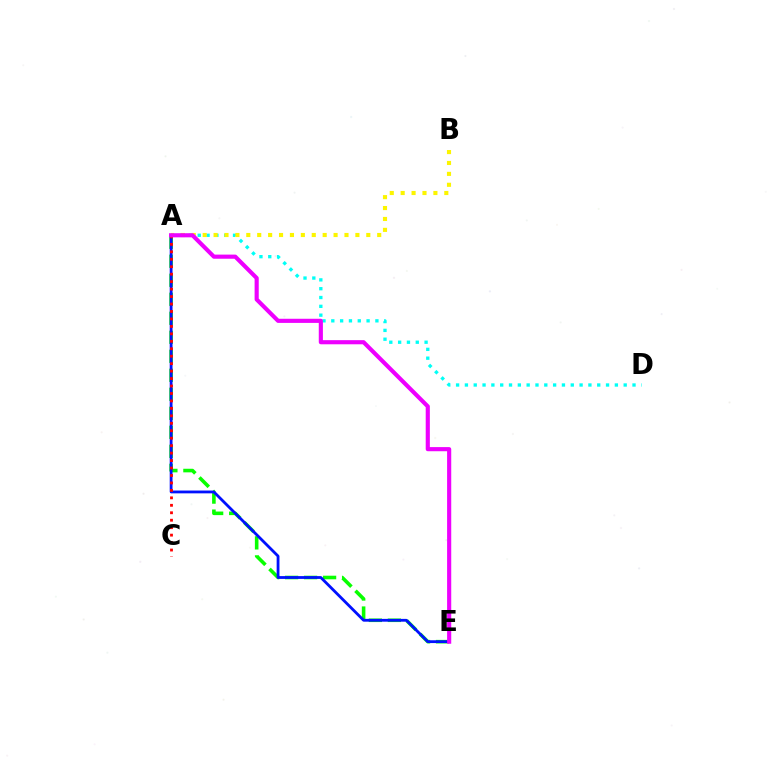{('A', 'E'): [{'color': '#08ff00', 'line_style': 'dashed', 'thickness': 2.58}, {'color': '#0010ff', 'line_style': 'solid', 'thickness': 2.02}, {'color': '#ee00ff', 'line_style': 'solid', 'thickness': 2.98}], ('A', 'D'): [{'color': '#00fff6', 'line_style': 'dotted', 'thickness': 2.4}], ('A', 'C'): [{'color': '#ff0000', 'line_style': 'dotted', 'thickness': 2.03}], ('A', 'B'): [{'color': '#fcf500', 'line_style': 'dotted', 'thickness': 2.96}]}